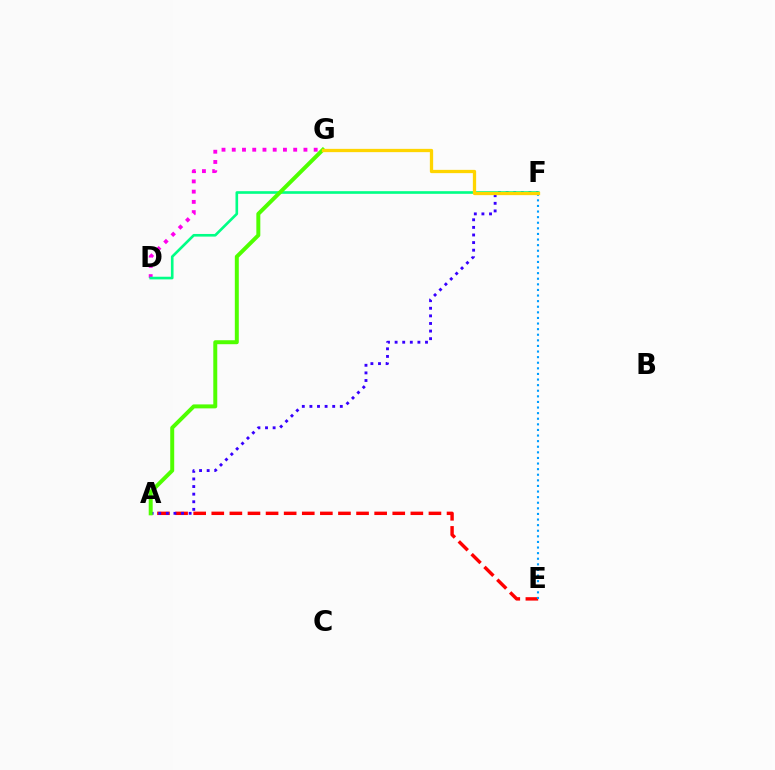{('D', 'G'): [{'color': '#ff00ed', 'line_style': 'dotted', 'thickness': 2.78}], ('A', 'E'): [{'color': '#ff0000', 'line_style': 'dashed', 'thickness': 2.46}], ('A', 'F'): [{'color': '#3700ff', 'line_style': 'dotted', 'thickness': 2.06}], ('D', 'F'): [{'color': '#00ff86', 'line_style': 'solid', 'thickness': 1.9}], ('A', 'G'): [{'color': '#4fff00', 'line_style': 'solid', 'thickness': 2.86}], ('E', 'F'): [{'color': '#009eff', 'line_style': 'dotted', 'thickness': 1.52}], ('F', 'G'): [{'color': '#ffd500', 'line_style': 'solid', 'thickness': 2.36}]}